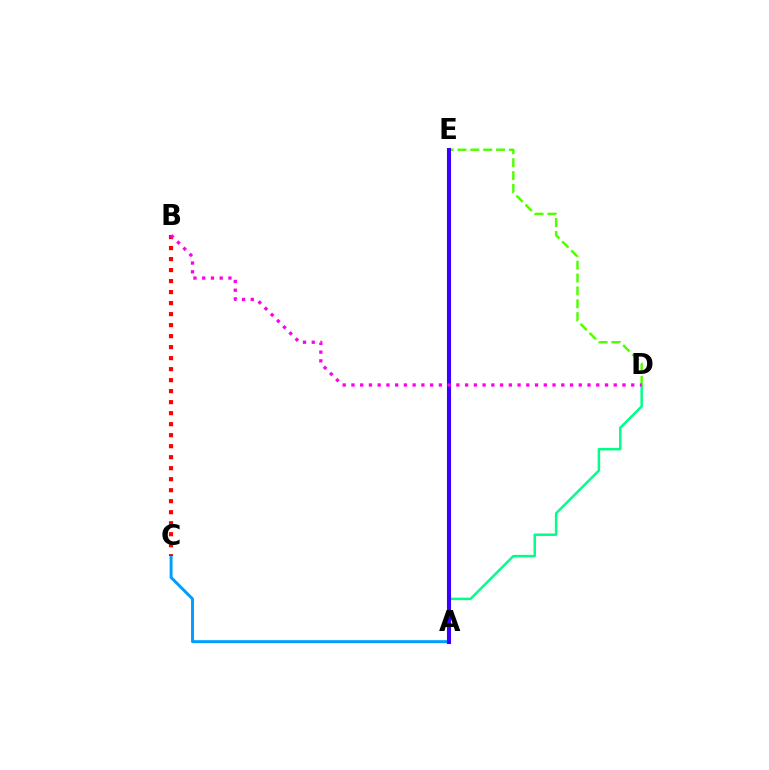{('A', 'C'): [{'color': '#009eff', 'line_style': 'solid', 'thickness': 2.13}], ('B', 'C'): [{'color': '#ff0000', 'line_style': 'dotted', 'thickness': 2.99}], ('A', 'E'): [{'color': '#ffd500', 'line_style': 'dashed', 'thickness': 1.76}, {'color': '#3700ff', 'line_style': 'solid', 'thickness': 2.93}], ('A', 'D'): [{'color': '#00ff86', 'line_style': 'solid', 'thickness': 1.79}], ('D', 'E'): [{'color': '#4fff00', 'line_style': 'dashed', 'thickness': 1.75}], ('B', 'D'): [{'color': '#ff00ed', 'line_style': 'dotted', 'thickness': 2.38}]}